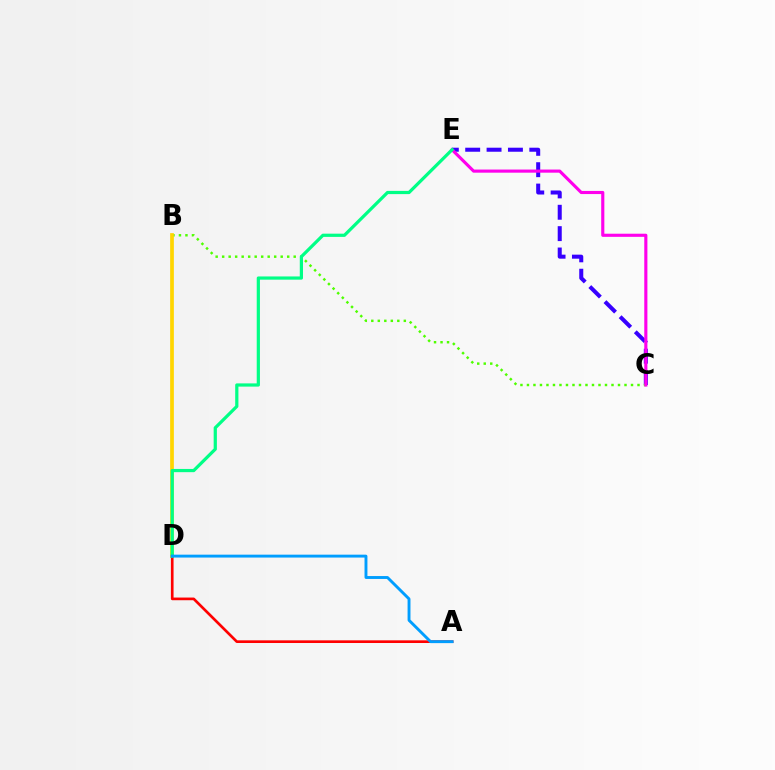{('C', 'E'): [{'color': '#3700ff', 'line_style': 'dashed', 'thickness': 2.9}, {'color': '#ff00ed', 'line_style': 'solid', 'thickness': 2.25}], ('B', 'C'): [{'color': '#4fff00', 'line_style': 'dotted', 'thickness': 1.77}], ('B', 'D'): [{'color': '#ffd500', 'line_style': 'solid', 'thickness': 2.68}], ('A', 'D'): [{'color': '#ff0000', 'line_style': 'solid', 'thickness': 1.92}, {'color': '#009eff', 'line_style': 'solid', 'thickness': 2.09}], ('D', 'E'): [{'color': '#00ff86', 'line_style': 'solid', 'thickness': 2.32}]}